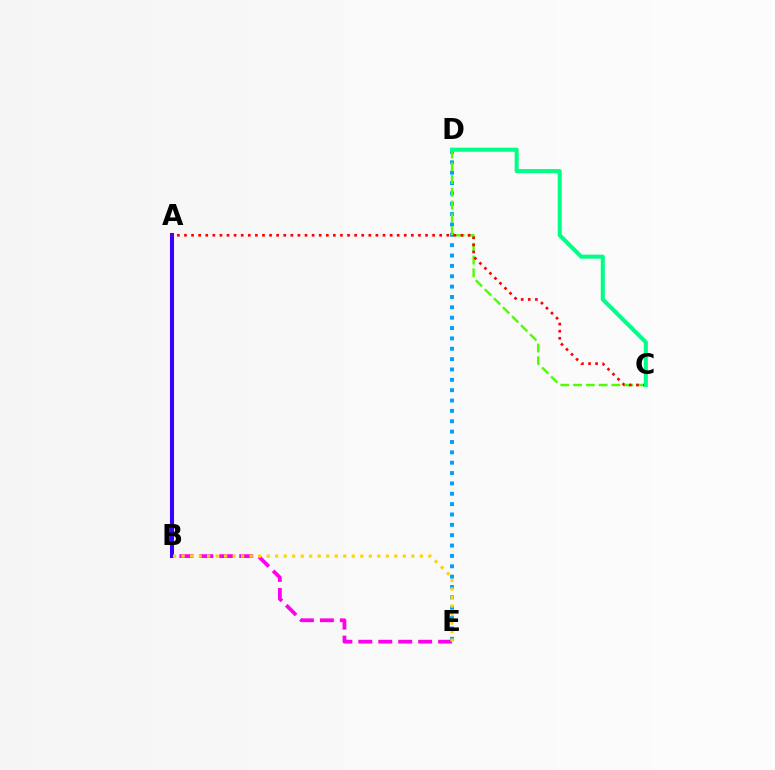{('B', 'E'): [{'color': '#ff00ed', 'line_style': 'dashed', 'thickness': 2.71}, {'color': '#ffd500', 'line_style': 'dotted', 'thickness': 2.31}], ('D', 'E'): [{'color': '#009eff', 'line_style': 'dotted', 'thickness': 2.81}], ('C', 'D'): [{'color': '#4fff00', 'line_style': 'dashed', 'thickness': 1.73}, {'color': '#00ff86', 'line_style': 'solid', 'thickness': 2.92}], ('A', 'B'): [{'color': '#3700ff', 'line_style': 'solid', 'thickness': 2.92}], ('A', 'C'): [{'color': '#ff0000', 'line_style': 'dotted', 'thickness': 1.93}]}